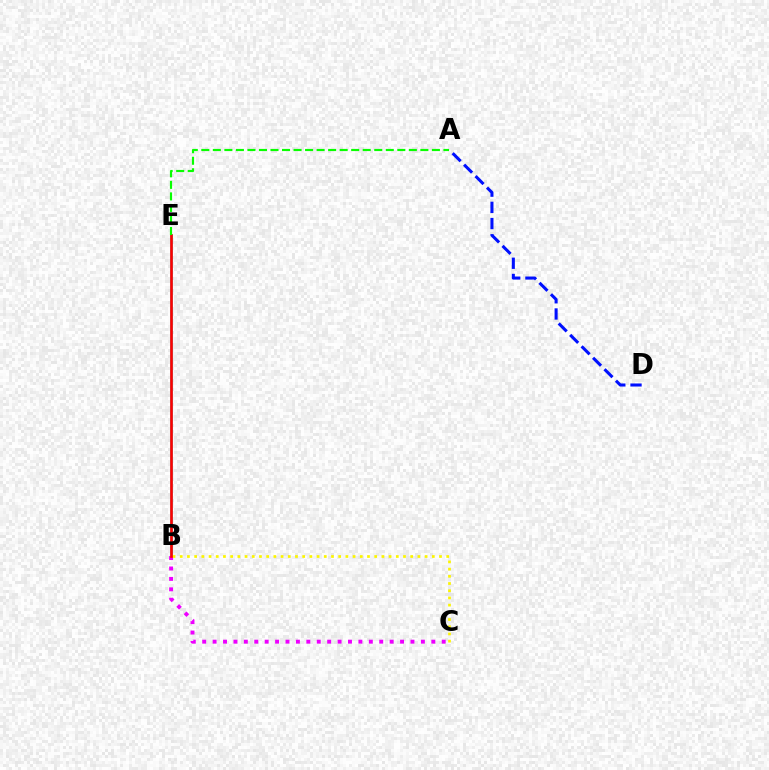{('B', 'E'): [{'color': '#00fff6', 'line_style': 'solid', 'thickness': 1.83}, {'color': '#ff0000', 'line_style': 'solid', 'thickness': 1.93}], ('A', 'D'): [{'color': '#0010ff', 'line_style': 'dashed', 'thickness': 2.2}], ('B', 'C'): [{'color': '#ee00ff', 'line_style': 'dotted', 'thickness': 2.83}, {'color': '#fcf500', 'line_style': 'dotted', 'thickness': 1.96}], ('A', 'E'): [{'color': '#08ff00', 'line_style': 'dashed', 'thickness': 1.57}]}